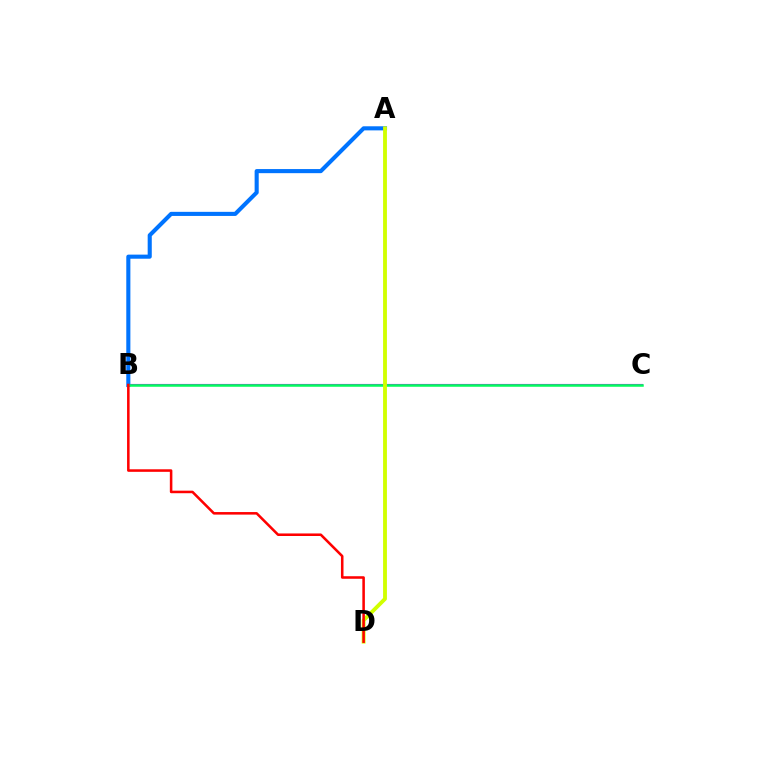{('B', 'C'): [{'color': '#b900ff', 'line_style': 'solid', 'thickness': 1.53}, {'color': '#00ff5c', 'line_style': 'solid', 'thickness': 1.8}], ('A', 'B'): [{'color': '#0074ff', 'line_style': 'solid', 'thickness': 2.95}], ('A', 'D'): [{'color': '#d1ff00', 'line_style': 'solid', 'thickness': 2.77}], ('B', 'D'): [{'color': '#ff0000', 'line_style': 'solid', 'thickness': 1.83}]}